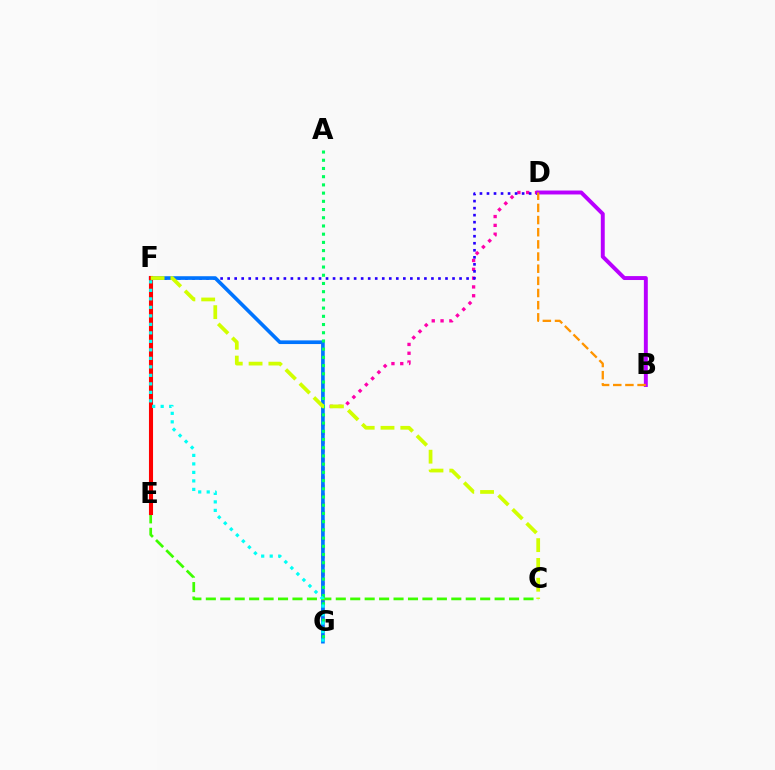{('D', 'G'): [{'color': '#ff00ac', 'line_style': 'dotted', 'thickness': 2.39}], ('D', 'F'): [{'color': '#2500ff', 'line_style': 'dotted', 'thickness': 1.91}], ('F', 'G'): [{'color': '#0074ff', 'line_style': 'solid', 'thickness': 2.64}, {'color': '#00fff6', 'line_style': 'dotted', 'thickness': 2.31}], ('A', 'G'): [{'color': '#00ff5c', 'line_style': 'dotted', 'thickness': 2.23}], ('C', 'E'): [{'color': '#3dff00', 'line_style': 'dashed', 'thickness': 1.96}], ('E', 'F'): [{'color': '#ff0000', 'line_style': 'solid', 'thickness': 2.94}], ('C', 'F'): [{'color': '#d1ff00', 'line_style': 'dashed', 'thickness': 2.69}], ('B', 'D'): [{'color': '#b900ff', 'line_style': 'solid', 'thickness': 2.83}, {'color': '#ff9400', 'line_style': 'dashed', 'thickness': 1.65}]}